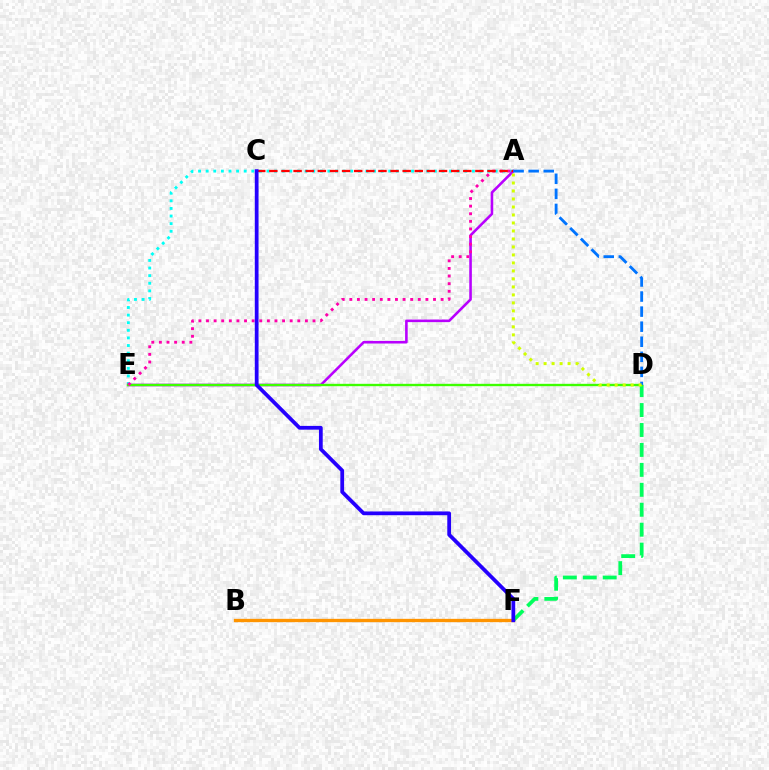{('A', 'E'): [{'color': '#00fff6', 'line_style': 'dotted', 'thickness': 2.07}, {'color': '#b900ff', 'line_style': 'solid', 'thickness': 1.86}, {'color': '#ff00ac', 'line_style': 'dotted', 'thickness': 2.07}], ('D', 'F'): [{'color': '#00ff5c', 'line_style': 'dashed', 'thickness': 2.71}], ('B', 'F'): [{'color': '#ff9400', 'line_style': 'solid', 'thickness': 2.39}], ('D', 'E'): [{'color': '#3dff00', 'line_style': 'solid', 'thickness': 1.7}], ('A', 'C'): [{'color': '#ff0000', 'line_style': 'dashed', 'thickness': 1.65}], ('C', 'F'): [{'color': '#2500ff', 'line_style': 'solid', 'thickness': 2.71}], ('A', 'D'): [{'color': '#0074ff', 'line_style': 'dashed', 'thickness': 2.05}, {'color': '#d1ff00', 'line_style': 'dotted', 'thickness': 2.17}]}